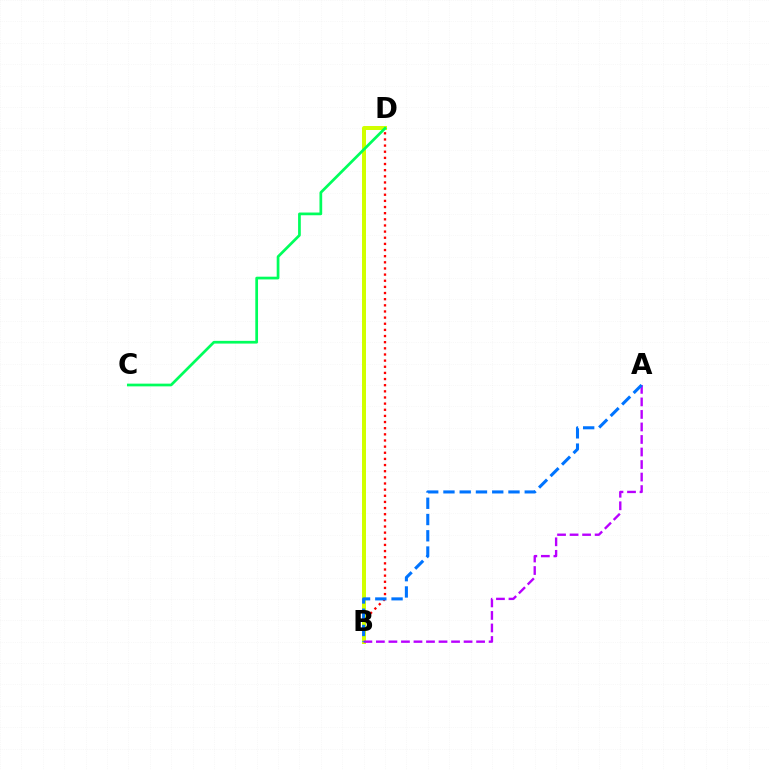{('B', 'D'): [{'color': '#ff0000', 'line_style': 'dotted', 'thickness': 1.67}, {'color': '#d1ff00', 'line_style': 'solid', 'thickness': 2.87}], ('A', 'B'): [{'color': '#b900ff', 'line_style': 'dashed', 'thickness': 1.7}, {'color': '#0074ff', 'line_style': 'dashed', 'thickness': 2.21}], ('C', 'D'): [{'color': '#00ff5c', 'line_style': 'solid', 'thickness': 1.96}]}